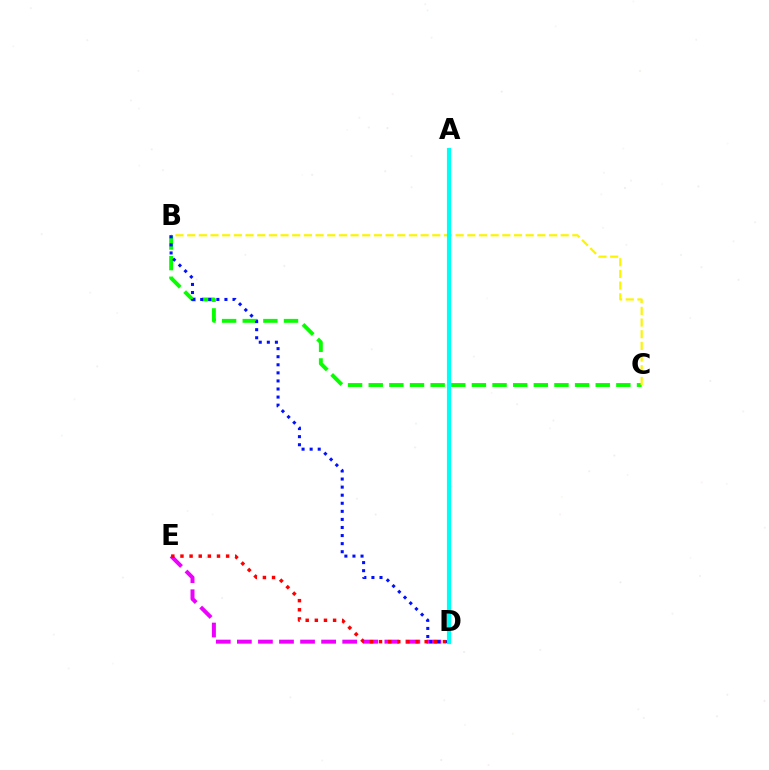{('B', 'C'): [{'color': '#08ff00', 'line_style': 'dashed', 'thickness': 2.8}, {'color': '#fcf500', 'line_style': 'dashed', 'thickness': 1.59}], ('D', 'E'): [{'color': '#ee00ff', 'line_style': 'dashed', 'thickness': 2.86}, {'color': '#ff0000', 'line_style': 'dotted', 'thickness': 2.48}], ('B', 'D'): [{'color': '#0010ff', 'line_style': 'dotted', 'thickness': 2.19}], ('A', 'D'): [{'color': '#00fff6', 'line_style': 'solid', 'thickness': 2.99}]}